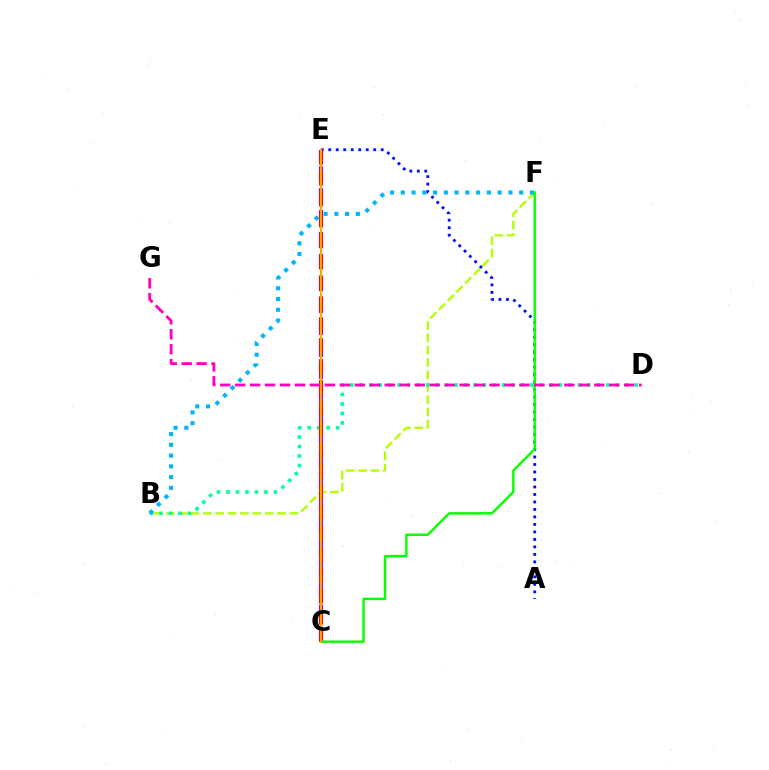{('A', 'E'): [{'color': '#0010ff', 'line_style': 'dotted', 'thickness': 2.04}], ('B', 'F'): [{'color': '#b3ff00', 'line_style': 'dashed', 'thickness': 1.68}, {'color': '#00b5ff', 'line_style': 'dotted', 'thickness': 2.92}], ('B', 'D'): [{'color': '#00ff9d', 'line_style': 'dotted', 'thickness': 2.58}], ('C', 'E'): [{'color': '#9b00ff', 'line_style': 'dashed', 'thickness': 2.98}, {'color': '#ff0000', 'line_style': 'dashed', 'thickness': 2.84}, {'color': '#ffa500', 'line_style': 'solid', 'thickness': 1.51}], ('C', 'F'): [{'color': '#08ff00', 'line_style': 'solid', 'thickness': 1.75}], ('D', 'G'): [{'color': '#ff00bd', 'line_style': 'dashed', 'thickness': 2.03}]}